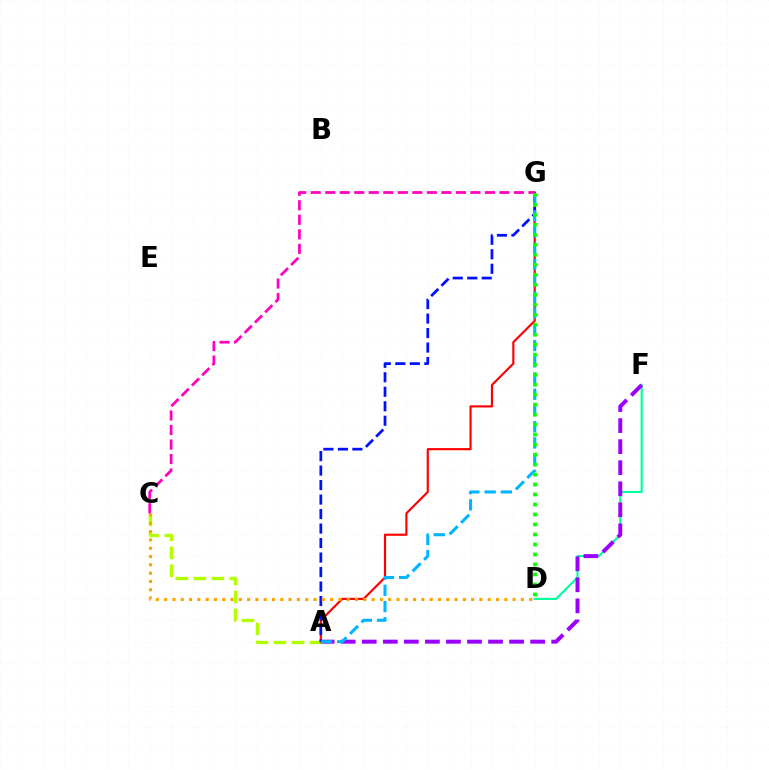{('D', 'F'): [{'color': '#00ff9d', 'line_style': 'solid', 'thickness': 1.53}], ('A', 'C'): [{'color': '#b3ff00', 'line_style': 'dashed', 'thickness': 2.45}], ('A', 'F'): [{'color': '#9b00ff', 'line_style': 'dashed', 'thickness': 2.86}], ('A', 'G'): [{'color': '#ff0000', 'line_style': 'solid', 'thickness': 1.55}, {'color': '#0010ff', 'line_style': 'dashed', 'thickness': 1.97}, {'color': '#00b5ff', 'line_style': 'dashed', 'thickness': 2.2}], ('C', 'D'): [{'color': '#ffa500', 'line_style': 'dotted', 'thickness': 2.25}], ('C', 'G'): [{'color': '#ff00bd', 'line_style': 'dashed', 'thickness': 1.97}], ('D', 'G'): [{'color': '#08ff00', 'line_style': 'dotted', 'thickness': 2.71}]}